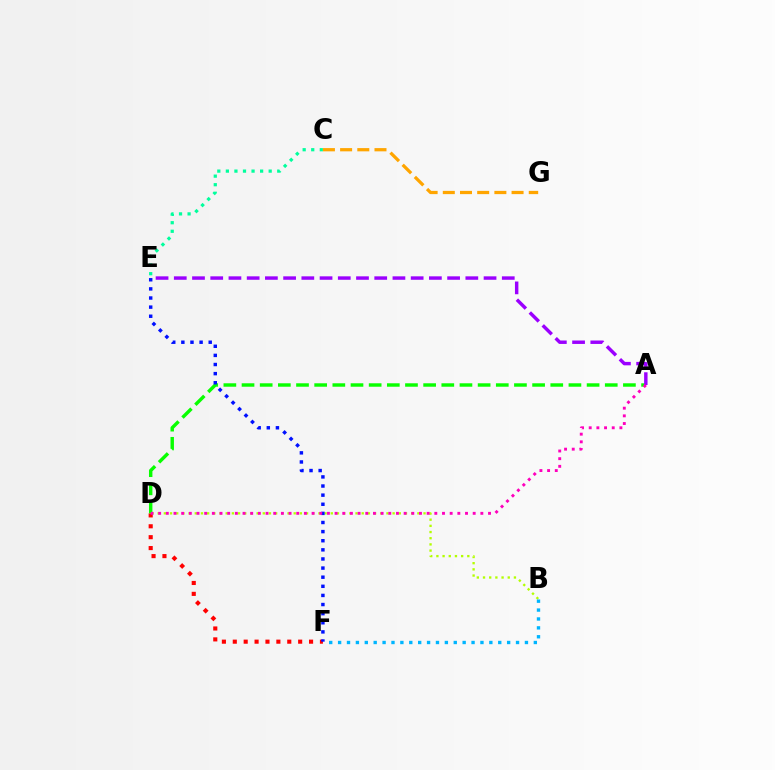{('B', 'D'): [{'color': '#b3ff00', 'line_style': 'dotted', 'thickness': 1.68}], ('C', 'E'): [{'color': '#00ff9d', 'line_style': 'dotted', 'thickness': 2.33}], ('D', 'F'): [{'color': '#ff0000', 'line_style': 'dotted', 'thickness': 2.96}], ('A', 'D'): [{'color': '#08ff00', 'line_style': 'dashed', 'thickness': 2.47}, {'color': '#ff00bd', 'line_style': 'dotted', 'thickness': 2.08}], ('C', 'G'): [{'color': '#ffa500', 'line_style': 'dashed', 'thickness': 2.34}], ('E', 'F'): [{'color': '#0010ff', 'line_style': 'dotted', 'thickness': 2.48}], ('B', 'F'): [{'color': '#00b5ff', 'line_style': 'dotted', 'thickness': 2.42}], ('A', 'E'): [{'color': '#9b00ff', 'line_style': 'dashed', 'thickness': 2.48}]}